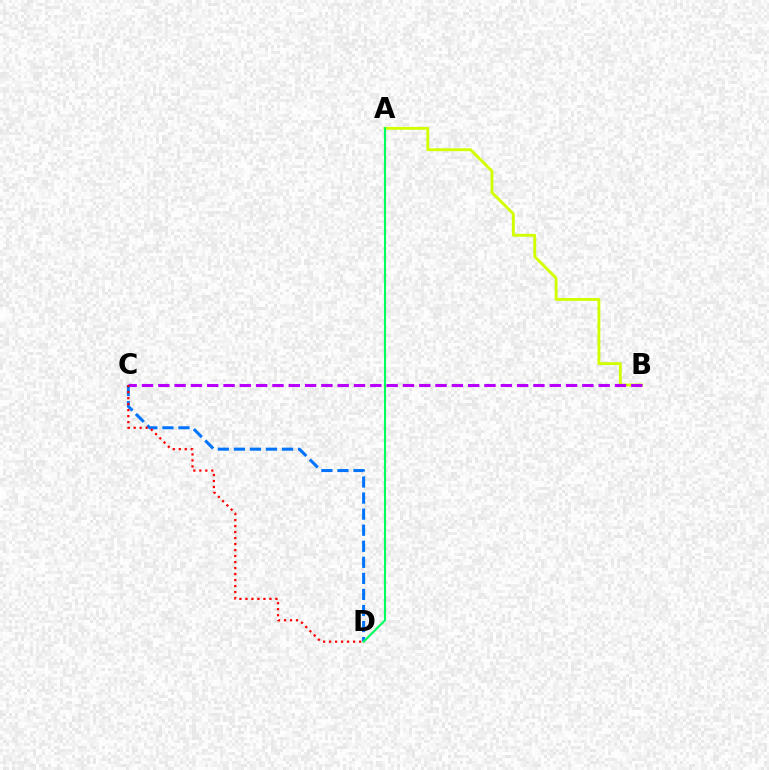{('A', 'B'): [{'color': '#d1ff00', 'line_style': 'solid', 'thickness': 2.06}], ('B', 'C'): [{'color': '#b900ff', 'line_style': 'dashed', 'thickness': 2.22}], ('C', 'D'): [{'color': '#0074ff', 'line_style': 'dashed', 'thickness': 2.18}, {'color': '#ff0000', 'line_style': 'dotted', 'thickness': 1.63}], ('A', 'D'): [{'color': '#00ff5c', 'line_style': 'solid', 'thickness': 1.53}]}